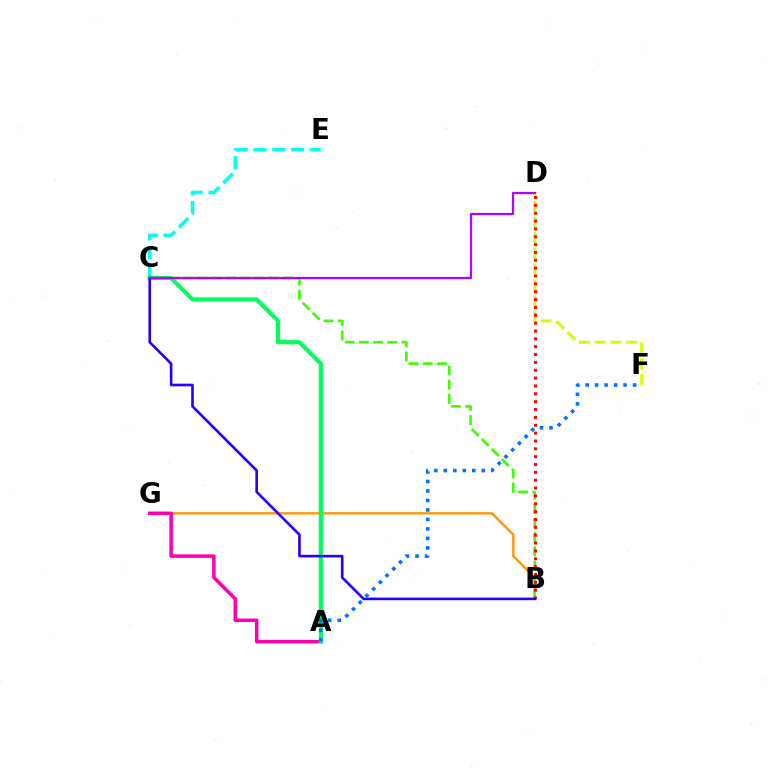{('B', 'G'): [{'color': '#ff9400', 'line_style': 'solid', 'thickness': 1.69}], ('C', 'E'): [{'color': '#00fff6', 'line_style': 'dashed', 'thickness': 2.56}], ('B', 'C'): [{'color': '#3dff00', 'line_style': 'dashed', 'thickness': 1.93}, {'color': '#2500ff', 'line_style': 'solid', 'thickness': 1.88}], ('D', 'F'): [{'color': '#d1ff00', 'line_style': 'dashed', 'thickness': 2.14}], ('A', 'G'): [{'color': '#ff00ac', 'line_style': 'solid', 'thickness': 2.52}], ('B', 'D'): [{'color': '#ff0000', 'line_style': 'dotted', 'thickness': 2.13}], ('A', 'C'): [{'color': '#00ff5c', 'line_style': 'solid', 'thickness': 2.96}], ('C', 'D'): [{'color': '#b900ff', 'line_style': 'solid', 'thickness': 1.62}], ('A', 'F'): [{'color': '#0074ff', 'line_style': 'dotted', 'thickness': 2.58}]}